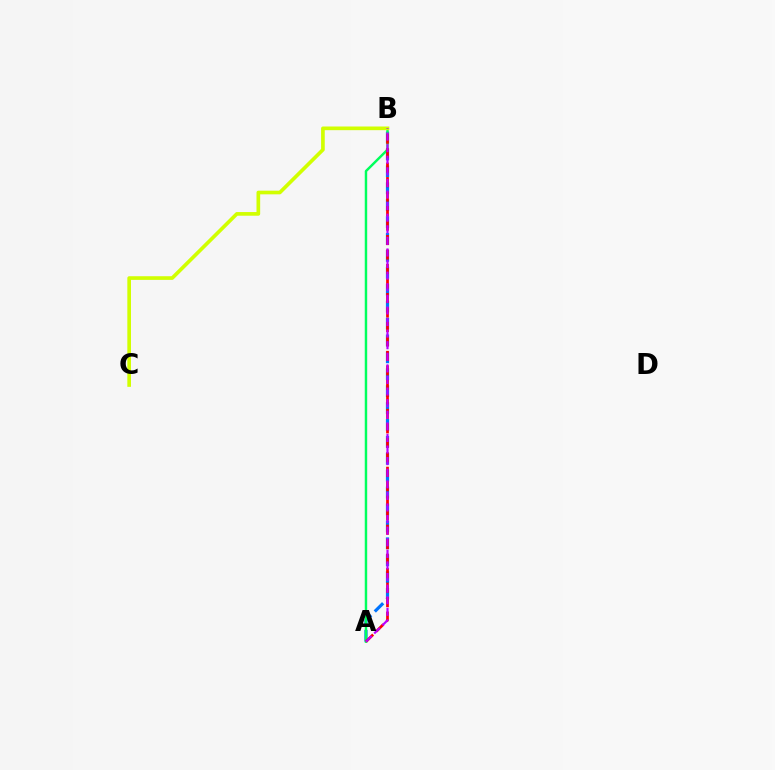{('A', 'B'): [{'color': '#0074ff', 'line_style': 'dashed', 'thickness': 2.3}, {'color': '#00ff5c', 'line_style': 'solid', 'thickness': 1.76}, {'color': '#ff0000', 'line_style': 'dashed', 'thickness': 1.97}, {'color': '#b900ff', 'line_style': 'dashed', 'thickness': 1.57}], ('B', 'C'): [{'color': '#d1ff00', 'line_style': 'solid', 'thickness': 2.64}]}